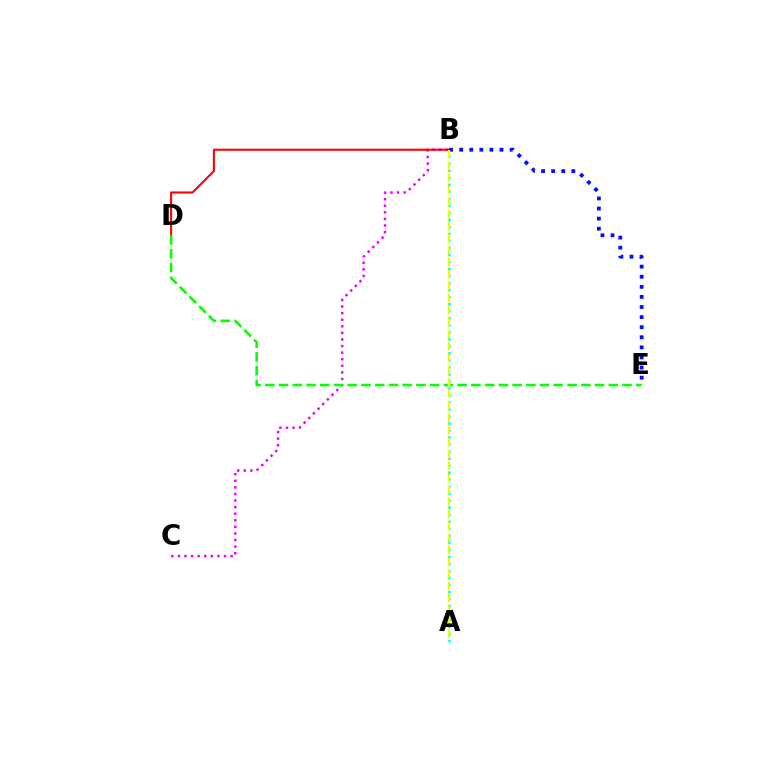{('B', 'C'): [{'color': '#ee00ff', 'line_style': 'dotted', 'thickness': 1.79}], ('B', 'D'): [{'color': '#ff0000', 'line_style': 'solid', 'thickness': 1.52}], ('A', 'B'): [{'color': '#00fff6', 'line_style': 'dotted', 'thickness': 1.91}, {'color': '#fcf500', 'line_style': 'dashed', 'thickness': 1.63}], ('D', 'E'): [{'color': '#08ff00', 'line_style': 'dashed', 'thickness': 1.87}], ('B', 'E'): [{'color': '#0010ff', 'line_style': 'dotted', 'thickness': 2.74}]}